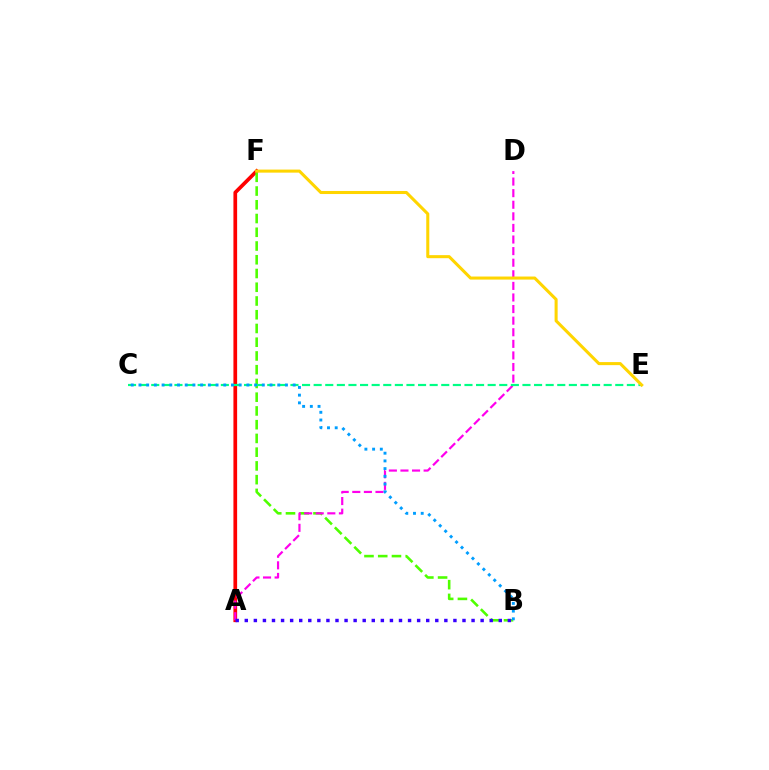{('A', 'F'): [{'color': '#ff0000', 'line_style': 'solid', 'thickness': 2.67}], ('B', 'F'): [{'color': '#4fff00', 'line_style': 'dashed', 'thickness': 1.87}], ('A', 'D'): [{'color': '#ff00ed', 'line_style': 'dashed', 'thickness': 1.57}], ('C', 'E'): [{'color': '#00ff86', 'line_style': 'dashed', 'thickness': 1.58}], ('B', 'C'): [{'color': '#009eff', 'line_style': 'dotted', 'thickness': 2.09}], ('E', 'F'): [{'color': '#ffd500', 'line_style': 'solid', 'thickness': 2.2}], ('A', 'B'): [{'color': '#3700ff', 'line_style': 'dotted', 'thickness': 2.46}]}